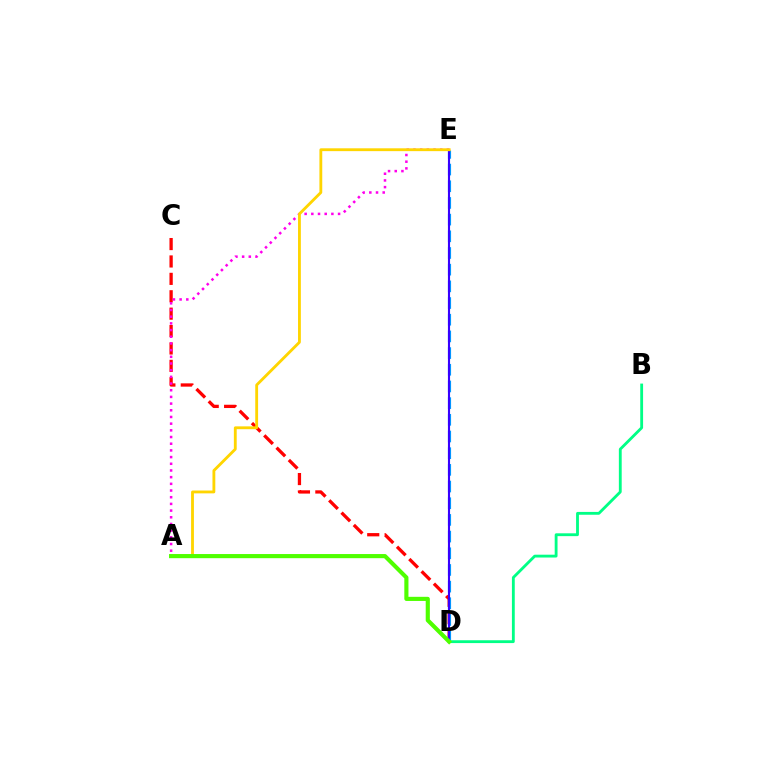{('C', 'D'): [{'color': '#ff0000', 'line_style': 'dashed', 'thickness': 2.36}], ('A', 'E'): [{'color': '#ff00ed', 'line_style': 'dotted', 'thickness': 1.82}, {'color': '#ffd500', 'line_style': 'solid', 'thickness': 2.04}], ('D', 'E'): [{'color': '#009eff', 'line_style': 'dashed', 'thickness': 2.27}, {'color': '#3700ff', 'line_style': 'solid', 'thickness': 1.52}], ('B', 'D'): [{'color': '#00ff86', 'line_style': 'solid', 'thickness': 2.04}], ('A', 'D'): [{'color': '#4fff00', 'line_style': 'solid', 'thickness': 2.98}]}